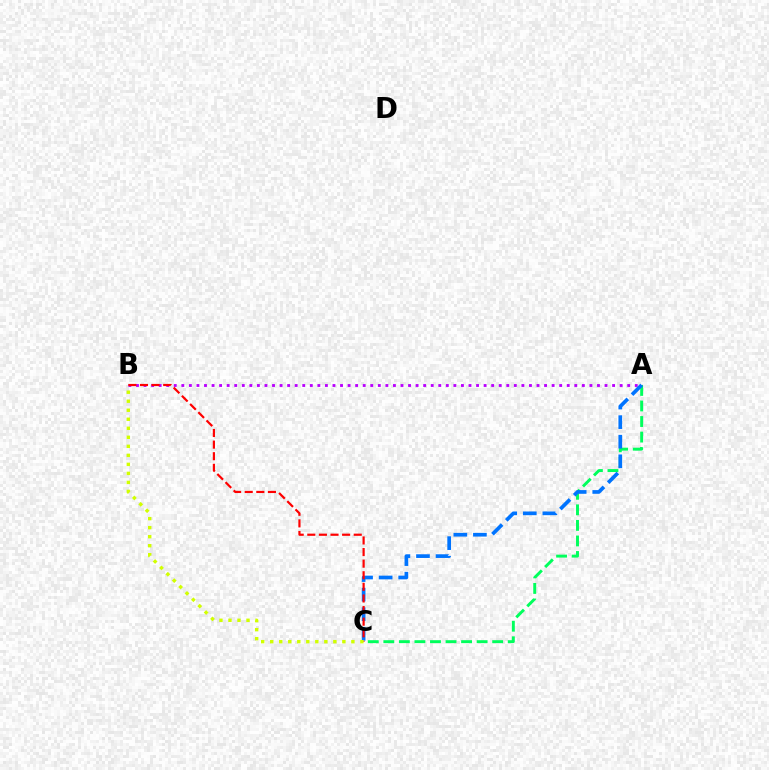{('A', 'C'): [{'color': '#00ff5c', 'line_style': 'dashed', 'thickness': 2.11}, {'color': '#0074ff', 'line_style': 'dashed', 'thickness': 2.66}], ('A', 'B'): [{'color': '#b900ff', 'line_style': 'dotted', 'thickness': 2.05}], ('B', 'C'): [{'color': '#ff0000', 'line_style': 'dashed', 'thickness': 1.58}, {'color': '#d1ff00', 'line_style': 'dotted', 'thickness': 2.45}]}